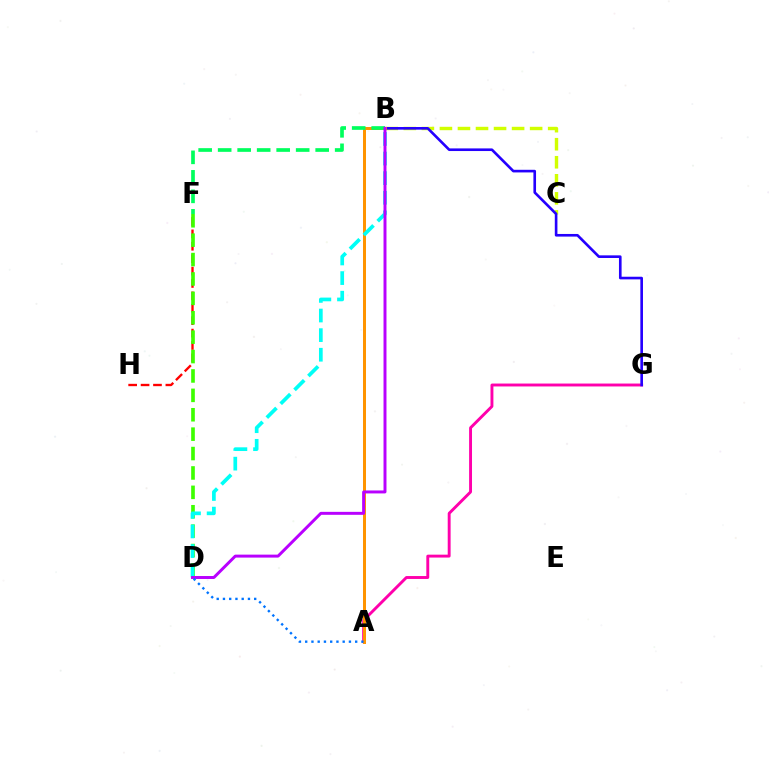{('F', 'H'): [{'color': '#ff0000', 'line_style': 'dashed', 'thickness': 1.68}], ('B', 'C'): [{'color': '#d1ff00', 'line_style': 'dashed', 'thickness': 2.45}], ('A', 'G'): [{'color': '#ff00ac', 'line_style': 'solid', 'thickness': 2.09}], ('B', 'G'): [{'color': '#2500ff', 'line_style': 'solid', 'thickness': 1.9}], ('D', 'F'): [{'color': '#3dff00', 'line_style': 'dashed', 'thickness': 2.64}], ('A', 'B'): [{'color': '#ff9400', 'line_style': 'solid', 'thickness': 2.15}], ('B', 'D'): [{'color': '#00fff6', 'line_style': 'dashed', 'thickness': 2.66}, {'color': '#b900ff', 'line_style': 'solid', 'thickness': 2.13}], ('B', 'F'): [{'color': '#00ff5c', 'line_style': 'dashed', 'thickness': 2.65}], ('A', 'D'): [{'color': '#0074ff', 'line_style': 'dotted', 'thickness': 1.7}]}